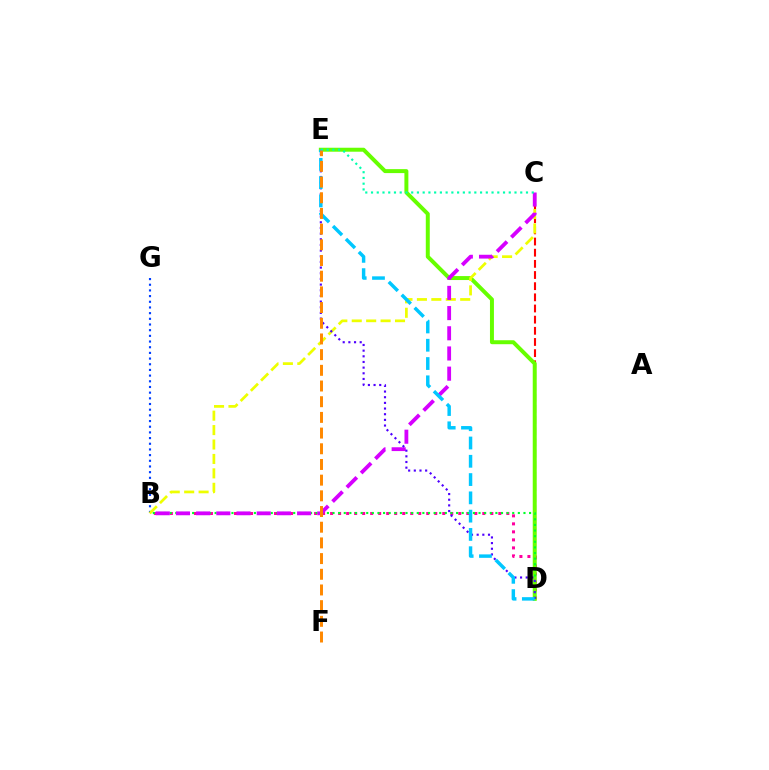{('C', 'D'): [{'color': '#ff0000', 'line_style': 'dashed', 'thickness': 1.52}], ('B', 'D'): [{'color': '#ff00a0', 'line_style': 'dotted', 'thickness': 2.18}, {'color': '#00ff27', 'line_style': 'dotted', 'thickness': 1.53}], ('B', 'G'): [{'color': '#003fff', 'line_style': 'dotted', 'thickness': 1.54}], ('D', 'E'): [{'color': '#66ff00', 'line_style': 'solid', 'thickness': 2.86}, {'color': '#4f00ff', 'line_style': 'dotted', 'thickness': 1.54}, {'color': '#00c7ff', 'line_style': 'dashed', 'thickness': 2.48}], ('B', 'C'): [{'color': '#eeff00', 'line_style': 'dashed', 'thickness': 1.96}, {'color': '#d600ff', 'line_style': 'dashed', 'thickness': 2.74}], ('C', 'E'): [{'color': '#00ffaf', 'line_style': 'dotted', 'thickness': 1.56}], ('E', 'F'): [{'color': '#ff8800', 'line_style': 'dashed', 'thickness': 2.13}]}